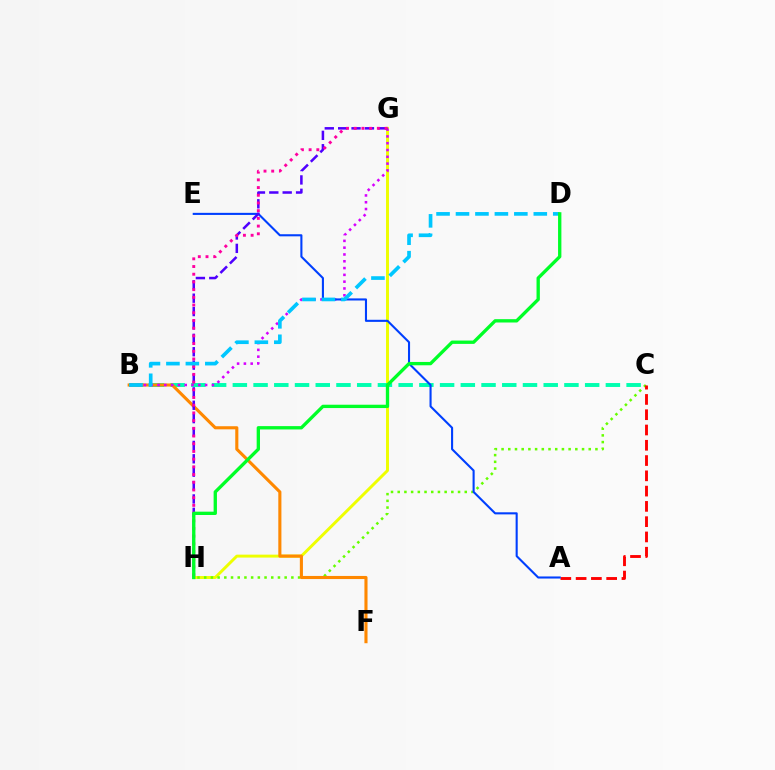{('G', 'H'): [{'color': '#eeff00', 'line_style': 'solid', 'thickness': 2.12}, {'color': '#4f00ff', 'line_style': 'dashed', 'thickness': 1.82}, {'color': '#ff00a0', 'line_style': 'dotted', 'thickness': 2.09}], ('C', 'H'): [{'color': '#66ff00', 'line_style': 'dotted', 'thickness': 1.82}], ('A', 'C'): [{'color': '#ff0000', 'line_style': 'dashed', 'thickness': 2.08}], ('B', 'C'): [{'color': '#00ffaf', 'line_style': 'dashed', 'thickness': 2.82}], ('B', 'F'): [{'color': '#ff8800', 'line_style': 'solid', 'thickness': 2.23}], ('B', 'G'): [{'color': '#d600ff', 'line_style': 'dotted', 'thickness': 1.85}], ('A', 'E'): [{'color': '#003fff', 'line_style': 'solid', 'thickness': 1.51}], ('B', 'D'): [{'color': '#00c7ff', 'line_style': 'dashed', 'thickness': 2.64}], ('D', 'H'): [{'color': '#00ff27', 'line_style': 'solid', 'thickness': 2.4}]}